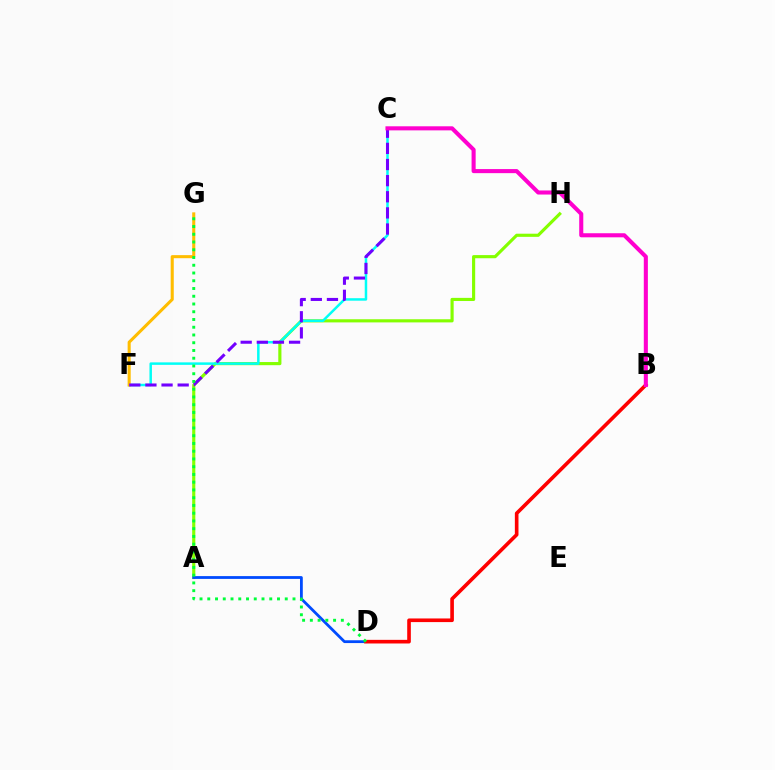{('A', 'H'): [{'color': '#84ff00', 'line_style': 'solid', 'thickness': 2.26}], ('C', 'F'): [{'color': '#00fff6', 'line_style': 'solid', 'thickness': 1.79}, {'color': '#7200ff', 'line_style': 'dashed', 'thickness': 2.19}], ('F', 'G'): [{'color': '#ffbd00', 'line_style': 'solid', 'thickness': 2.21}], ('A', 'D'): [{'color': '#004bff', 'line_style': 'solid', 'thickness': 2.01}], ('B', 'D'): [{'color': '#ff0000', 'line_style': 'solid', 'thickness': 2.61}], ('B', 'C'): [{'color': '#ff00cf', 'line_style': 'solid', 'thickness': 2.93}], ('D', 'G'): [{'color': '#00ff39', 'line_style': 'dotted', 'thickness': 2.11}]}